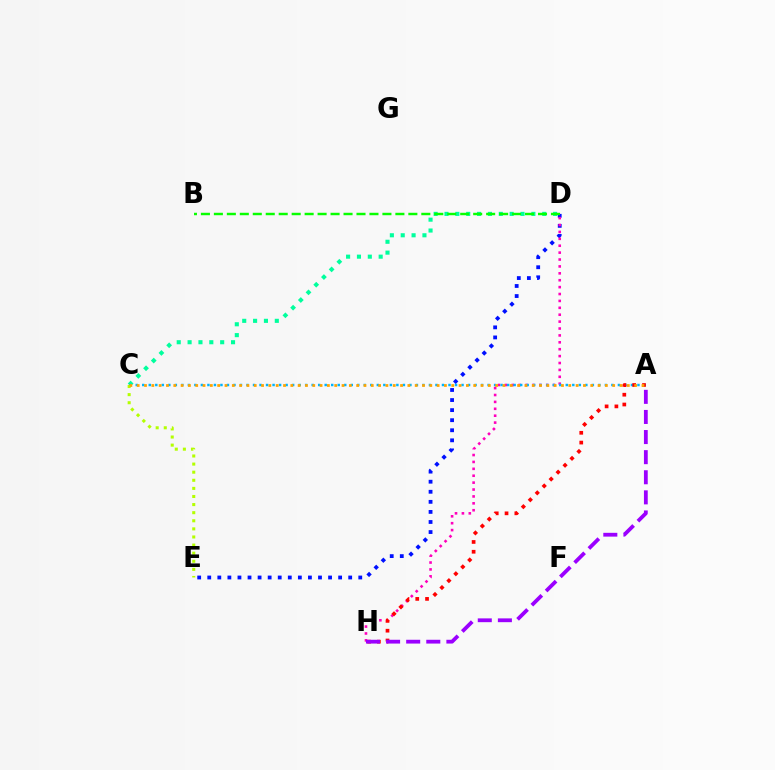{('D', 'E'): [{'color': '#0010ff', 'line_style': 'dotted', 'thickness': 2.74}], ('D', 'H'): [{'color': '#ff00bd', 'line_style': 'dotted', 'thickness': 1.87}], ('C', 'D'): [{'color': '#00ff9d', 'line_style': 'dotted', 'thickness': 2.95}], ('A', 'C'): [{'color': '#00b5ff', 'line_style': 'dotted', 'thickness': 1.77}, {'color': '#ffa500', 'line_style': 'dotted', 'thickness': 1.99}], ('C', 'E'): [{'color': '#b3ff00', 'line_style': 'dotted', 'thickness': 2.2}], ('A', 'H'): [{'color': '#ff0000', 'line_style': 'dotted', 'thickness': 2.66}, {'color': '#9b00ff', 'line_style': 'dashed', 'thickness': 2.73}], ('B', 'D'): [{'color': '#08ff00', 'line_style': 'dashed', 'thickness': 1.76}]}